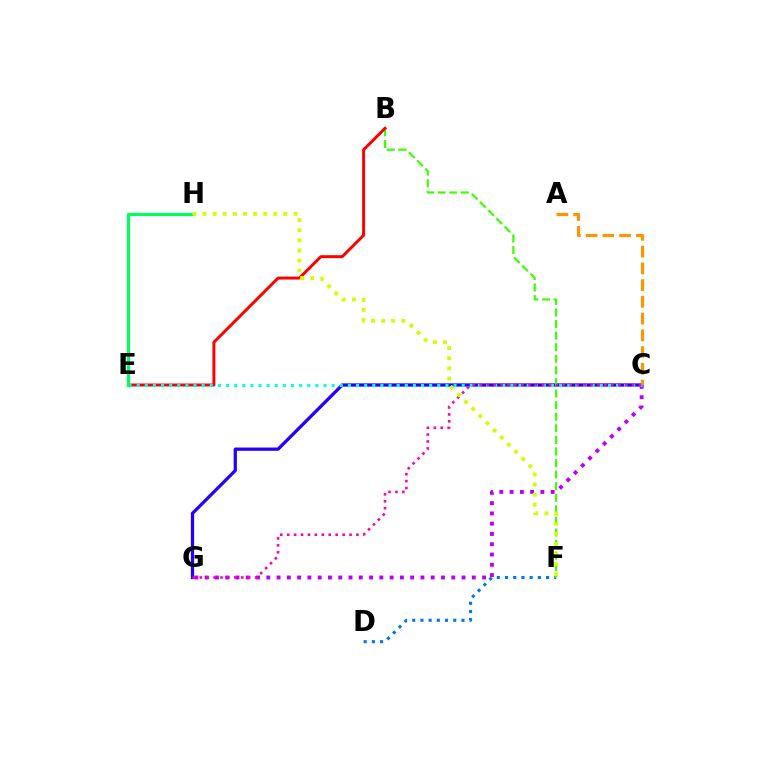{('C', 'G'): [{'color': '#2500ff', 'line_style': 'solid', 'thickness': 2.35}, {'color': '#b900ff', 'line_style': 'dotted', 'thickness': 2.79}, {'color': '#ff00ac', 'line_style': 'dotted', 'thickness': 1.88}], ('D', 'F'): [{'color': '#0074ff', 'line_style': 'dotted', 'thickness': 2.23}], ('B', 'F'): [{'color': '#3dff00', 'line_style': 'dashed', 'thickness': 1.57}], ('A', 'C'): [{'color': '#ff9400', 'line_style': 'dashed', 'thickness': 2.28}], ('B', 'E'): [{'color': '#ff0000', 'line_style': 'solid', 'thickness': 2.13}], ('C', 'E'): [{'color': '#00fff6', 'line_style': 'dotted', 'thickness': 2.21}], ('E', 'H'): [{'color': '#00ff5c', 'line_style': 'solid', 'thickness': 2.28}], ('F', 'H'): [{'color': '#d1ff00', 'line_style': 'dotted', 'thickness': 2.75}]}